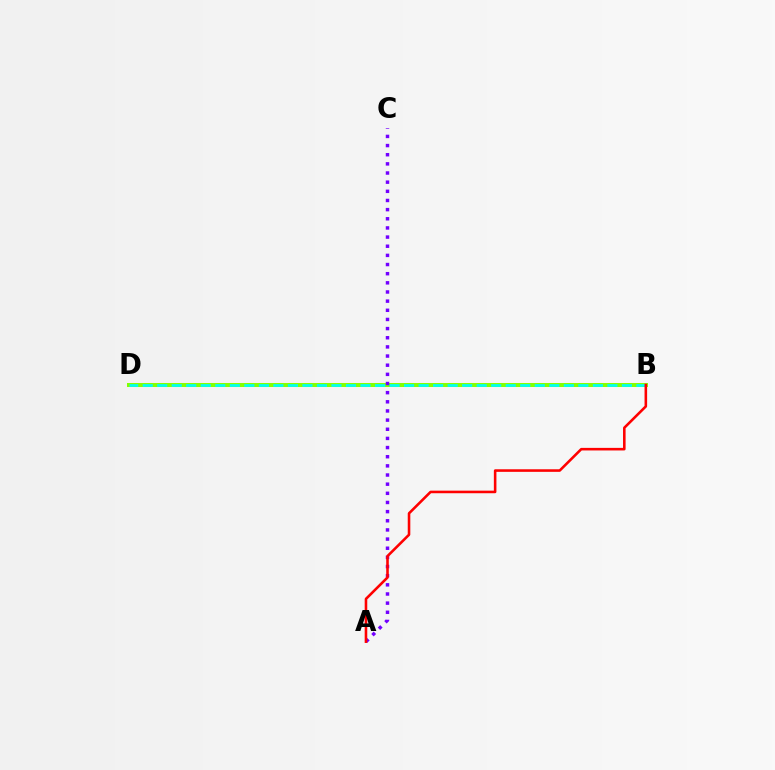{('B', 'D'): [{'color': '#84ff00', 'line_style': 'solid', 'thickness': 2.89}, {'color': '#00fff6', 'line_style': 'dashed', 'thickness': 1.97}], ('A', 'C'): [{'color': '#7200ff', 'line_style': 'dotted', 'thickness': 2.49}], ('A', 'B'): [{'color': '#ff0000', 'line_style': 'solid', 'thickness': 1.86}]}